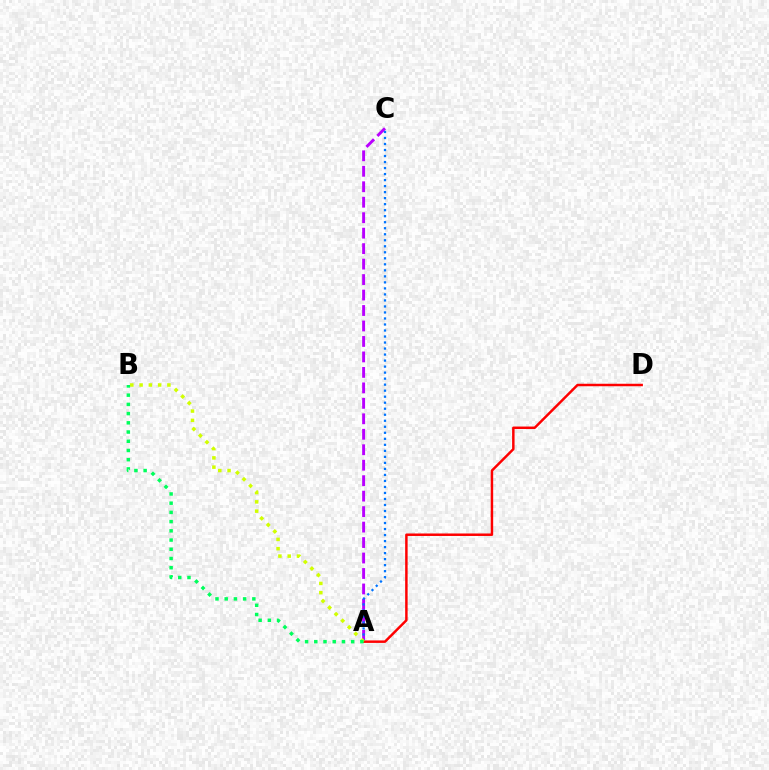{('A', 'C'): [{'color': '#b900ff', 'line_style': 'dashed', 'thickness': 2.1}, {'color': '#0074ff', 'line_style': 'dotted', 'thickness': 1.63}], ('A', 'D'): [{'color': '#ff0000', 'line_style': 'solid', 'thickness': 1.78}], ('A', 'B'): [{'color': '#d1ff00', 'line_style': 'dotted', 'thickness': 2.52}, {'color': '#00ff5c', 'line_style': 'dotted', 'thickness': 2.5}]}